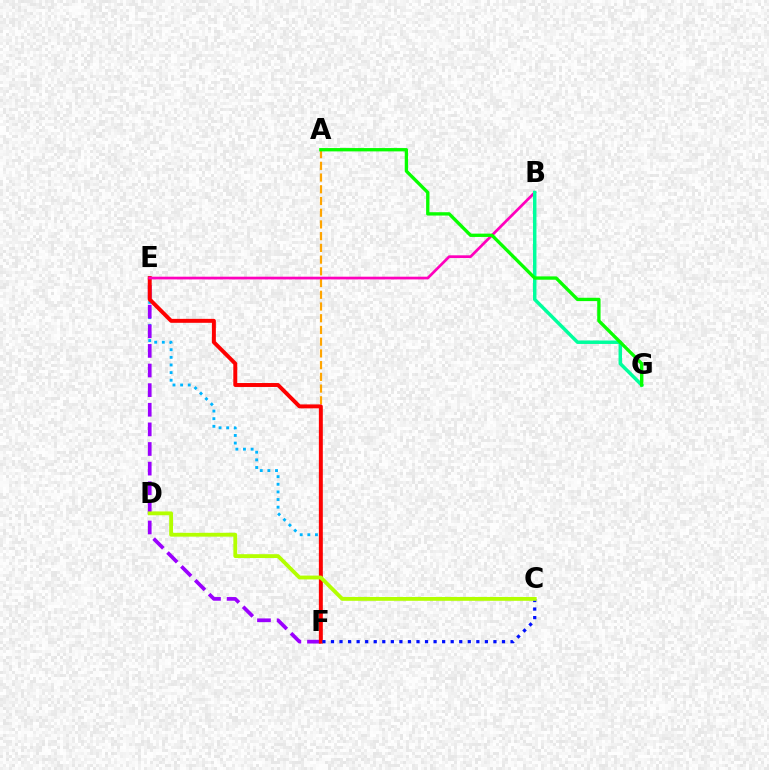{('E', 'F'): [{'color': '#00b5ff', 'line_style': 'dotted', 'thickness': 2.07}, {'color': '#9b00ff', 'line_style': 'dashed', 'thickness': 2.67}, {'color': '#ff0000', 'line_style': 'solid', 'thickness': 2.84}], ('A', 'F'): [{'color': '#ffa500', 'line_style': 'dashed', 'thickness': 1.59}], ('B', 'E'): [{'color': '#ff00bd', 'line_style': 'solid', 'thickness': 1.95}], ('B', 'G'): [{'color': '#00ff9d', 'line_style': 'solid', 'thickness': 2.5}], ('A', 'G'): [{'color': '#08ff00', 'line_style': 'solid', 'thickness': 2.4}], ('C', 'F'): [{'color': '#0010ff', 'line_style': 'dotted', 'thickness': 2.32}], ('C', 'D'): [{'color': '#b3ff00', 'line_style': 'solid', 'thickness': 2.76}]}